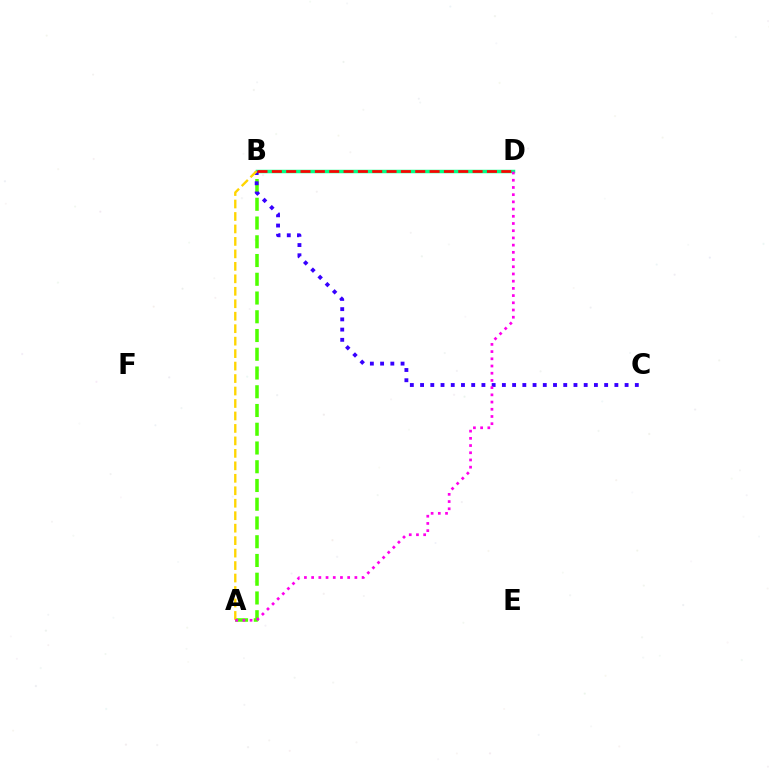{('A', 'B'): [{'color': '#4fff00', 'line_style': 'dashed', 'thickness': 2.55}, {'color': '#ffd500', 'line_style': 'dashed', 'thickness': 1.69}], ('B', 'D'): [{'color': '#009eff', 'line_style': 'dashed', 'thickness': 2.04}, {'color': '#00ff86', 'line_style': 'solid', 'thickness': 2.51}, {'color': '#ff0000', 'line_style': 'dashed', 'thickness': 1.95}], ('B', 'C'): [{'color': '#3700ff', 'line_style': 'dotted', 'thickness': 2.78}], ('A', 'D'): [{'color': '#ff00ed', 'line_style': 'dotted', 'thickness': 1.96}]}